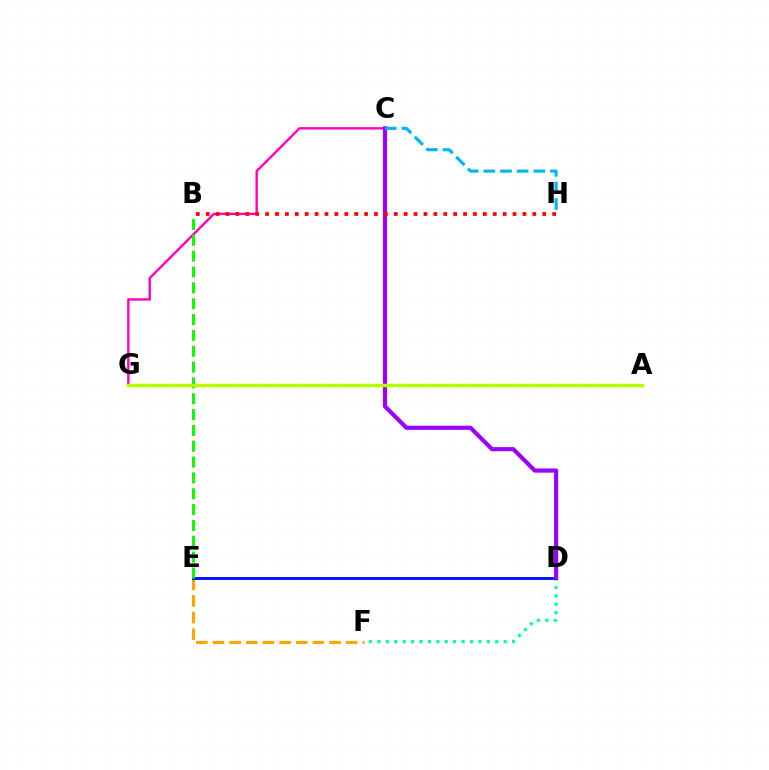{('E', 'F'): [{'color': '#ffa500', 'line_style': 'dashed', 'thickness': 2.26}], ('D', 'F'): [{'color': '#00ff9d', 'line_style': 'dotted', 'thickness': 2.29}], ('C', 'G'): [{'color': '#ff00bd', 'line_style': 'solid', 'thickness': 1.72}], ('D', 'E'): [{'color': '#0010ff', 'line_style': 'solid', 'thickness': 2.09}], ('C', 'D'): [{'color': '#9b00ff', 'line_style': 'solid', 'thickness': 2.98}], ('B', 'E'): [{'color': '#08ff00', 'line_style': 'dashed', 'thickness': 2.15}], ('B', 'H'): [{'color': '#ff0000', 'line_style': 'dotted', 'thickness': 2.69}], ('A', 'G'): [{'color': '#b3ff00', 'line_style': 'solid', 'thickness': 2.48}], ('C', 'H'): [{'color': '#00b5ff', 'line_style': 'dashed', 'thickness': 2.26}]}